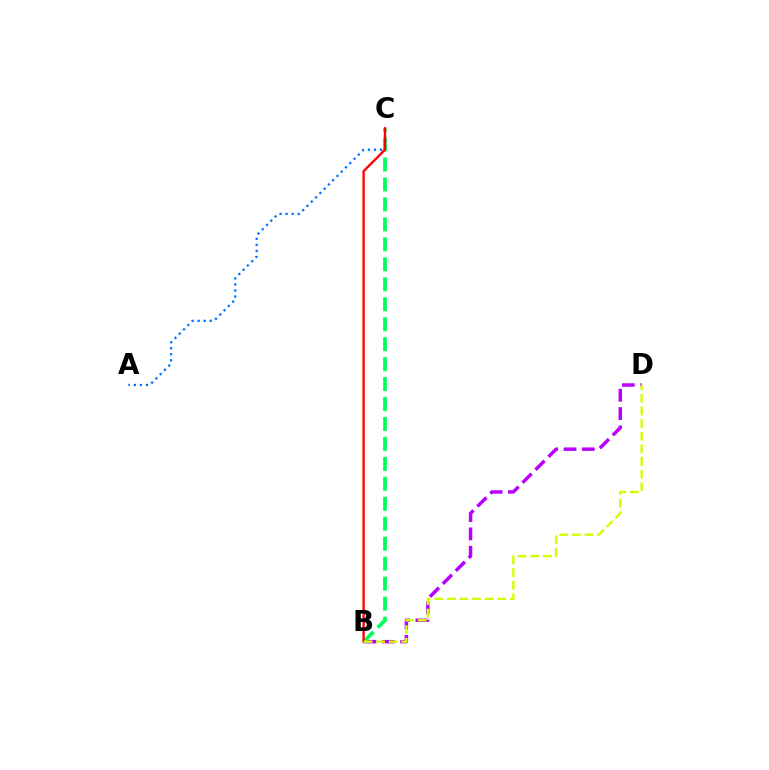{('B', 'D'): [{'color': '#b900ff', 'line_style': 'dashed', 'thickness': 2.49}, {'color': '#d1ff00', 'line_style': 'dashed', 'thickness': 1.71}], ('A', 'C'): [{'color': '#0074ff', 'line_style': 'dotted', 'thickness': 1.64}], ('B', 'C'): [{'color': '#00ff5c', 'line_style': 'dashed', 'thickness': 2.71}, {'color': '#ff0000', 'line_style': 'solid', 'thickness': 1.69}]}